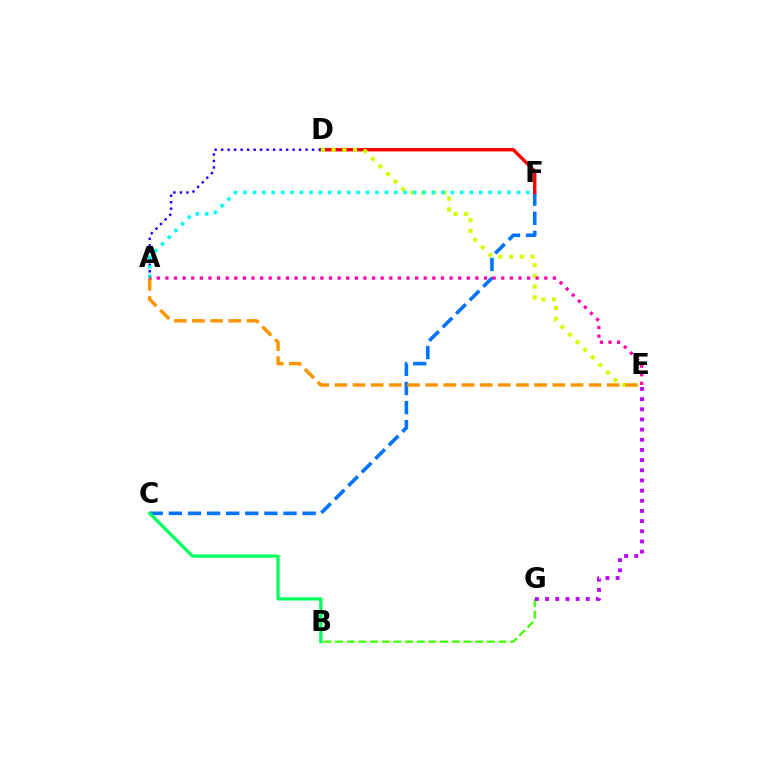{('C', 'F'): [{'color': '#0074ff', 'line_style': 'dashed', 'thickness': 2.6}], ('D', 'F'): [{'color': '#ff0000', 'line_style': 'solid', 'thickness': 2.44}], ('A', 'D'): [{'color': '#2500ff', 'line_style': 'dotted', 'thickness': 1.77}], ('B', 'G'): [{'color': '#3dff00', 'line_style': 'dashed', 'thickness': 1.59}], ('D', 'E'): [{'color': '#d1ff00', 'line_style': 'dotted', 'thickness': 2.92}], ('B', 'C'): [{'color': '#00ff5c', 'line_style': 'solid', 'thickness': 2.34}], ('A', 'E'): [{'color': '#ff9400', 'line_style': 'dashed', 'thickness': 2.47}, {'color': '#ff00ac', 'line_style': 'dotted', 'thickness': 2.34}], ('E', 'G'): [{'color': '#b900ff', 'line_style': 'dotted', 'thickness': 2.76}], ('A', 'F'): [{'color': '#00fff6', 'line_style': 'dotted', 'thickness': 2.56}]}